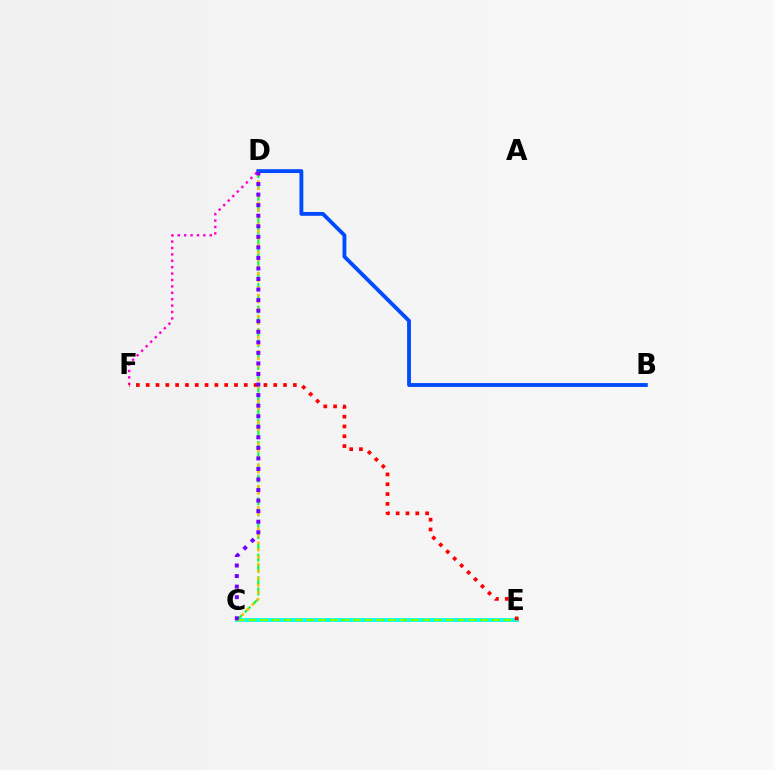{('B', 'D'): [{'color': '#004bff', 'line_style': 'solid', 'thickness': 2.77}], ('D', 'F'): [{'color': '#ff00cf', 'line_style': 'dotted', 'thickness': 1.74}], ('C', 'E'): [{'color': '#00fff6', 'line_style': 'solid', 'thickness': 2.75}, {'color': '#84ff00', 'line_style': 'dashed', 'thickness': 1.57}], ('C', 'D'): [{'color': '#00ff39', 'line_style': 'dashed', 'thickness': 1.53}, {'color': '#ffbd00', 'line_style': 'dotted', 'thickness': 1.92}, {'color': '#7200ff', 'line_style': 'dotted', 'thickness': 2.87}], ('E', 'F'): [{'color': '#ff0000', 'line_style': 'dotted', 'thickness': 2.67}]}